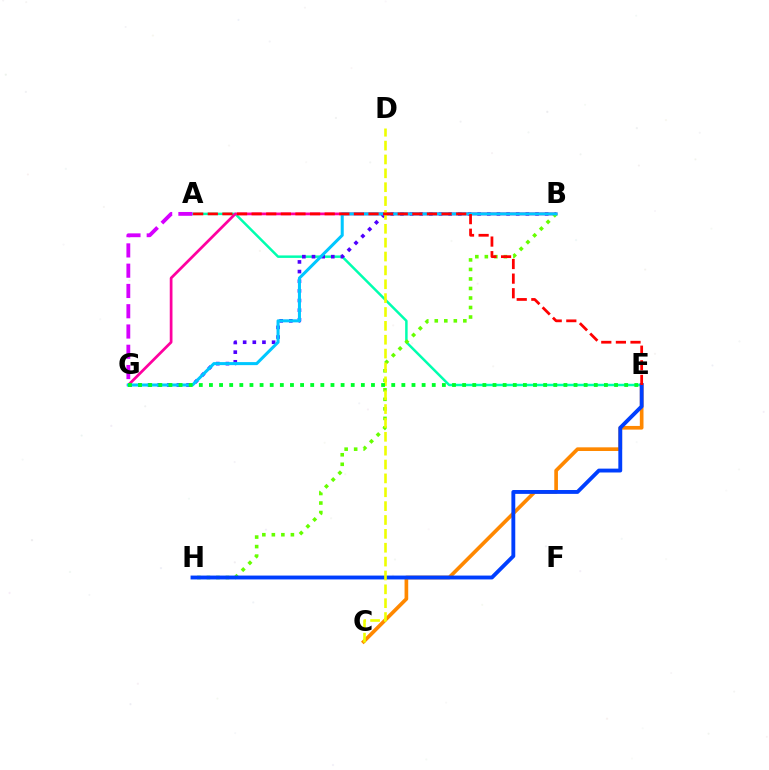{('C', 'E'): [{'color': '#ff8800', 'line_style': 'solid', 'thickness': 2.64}], ('A', 'E'): [{'color': '#00ffaf', 'line_style': 'solid', 'thickness': 1.79}, {'color': '#ff0000', 'line_style': 'dashed', 'thickness': 1.98}], ('B', 'G'): [{'color': '#4f00ff', 'line_style': 'dotted', 'thickness': 2.62}, {'color': '#ff00a0', 'line_style': 'solid', 'thickness': 1.97}, {'color': '#00c7ff', 'line_style': 'solid', 'thickness': 2.19}], ('B', 'H'): [{'color': '#66ff00', 'line_style': 'dotted', 'thickness': 2.59}], ('E', 'H'): [{'color': '#003fff', 'line_style': 'solid', 'thickness': 2.78}], ('C', 'D'): [{'color': '#eeff00', 'line_style': 'dashed', 'thickness': 1.88}], ('A', 'G'): [{'color': '#d600ff', 'line_style': 'dashed', 'thickness': 2.75}], ('E', 'G'): [{'color': '#00ff27', 'line_style': 'dotted', 'thickness': 2.75}]}